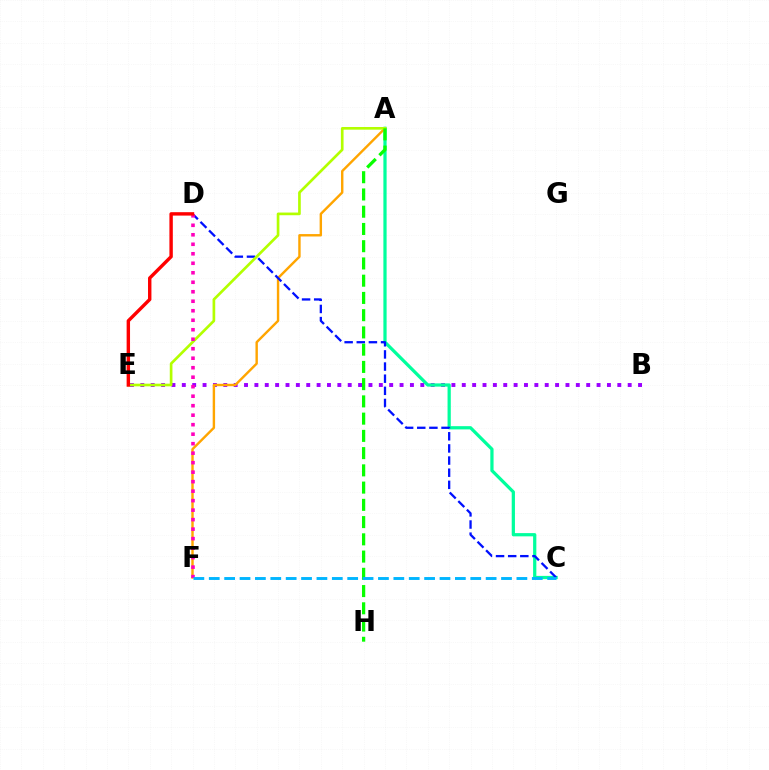{('B', 'E'): [{'color': '#9b00ff', 'line_style': 'dotted', 'thickness': 2.82}], ('A', 'C'): [{'color': '#00ff9d', 'line_style': 'solid', 'thickness': 2.33}], ('A', 'F'): [{'color': '#ffa500', 'line_style': 'solid', 'thickness': 1.74}], ('C', 'D'): [{'color': '#0010ff', 'line_style': 'dashed', 'thickness': 1.65}], ('A', 'E'): [{'color': '#b3ff00', 'line_style': 'solid', 'thickness': 1.92}], ('D', 'F'): [{'color': '#ff00bd', 'line_style': 'dotted', 'thickness': 2.58}], ('D', 'E'): [{'color': '#ff0000', 'line_style': 'solid', 'thickness': 2.46}], ('A', 'H'): [{'color': '#08ff00', 'line_style': 'dashed', 'thickness': 2.34}], ('C', 'F'): [{'color': '#00b5ff', 'line_style': 'dashed', 'thickness': 2.09}]}